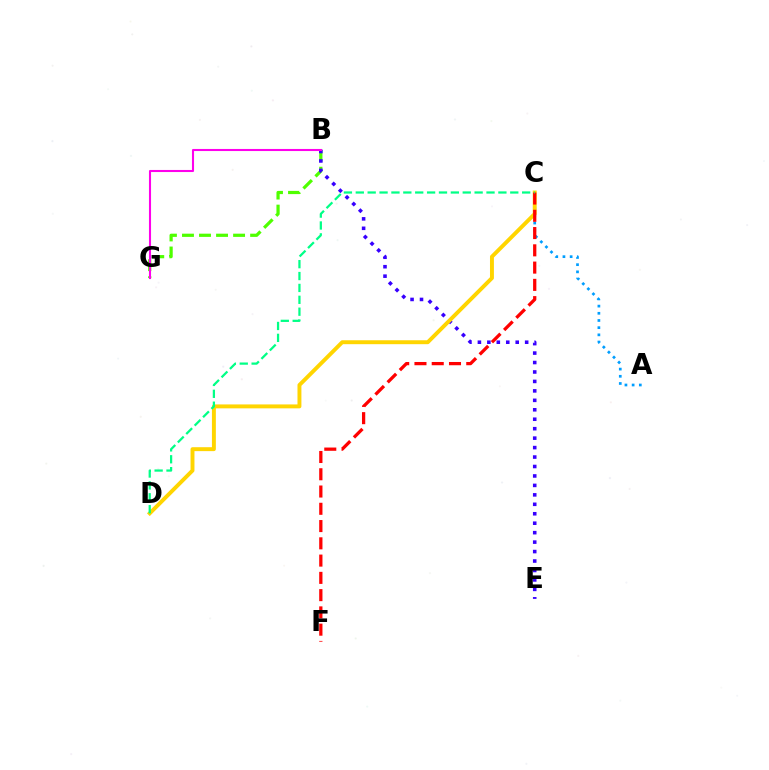{('B', 'G'): [{'color': '#4fff00', 'line_style': 'dashed', 'thickness': 2.31}, {'color': '#ff00ed', 'line_style': 'solid', 'thickness': 1.5}], ('B', 'E'): [{'color': '#3700ff', 'line_style': 'dotted', 'thickness': 2.57}], ('A', 'C'): [{'color': '#009eff', 'line_style': 'dotted', 'thickness': 1.95}], ('C', 'D'): [{'color': '#ffd500', 'line_style': 'solid', 'thickness': 2.83}, {'color': '#00ff86', 'line_style': 'dashed', 'thickness': 1.61}], ('C', 'F'): [{'color': '#ff0000', 'line_style': 'dashed', 'thickness': 2.35}]}